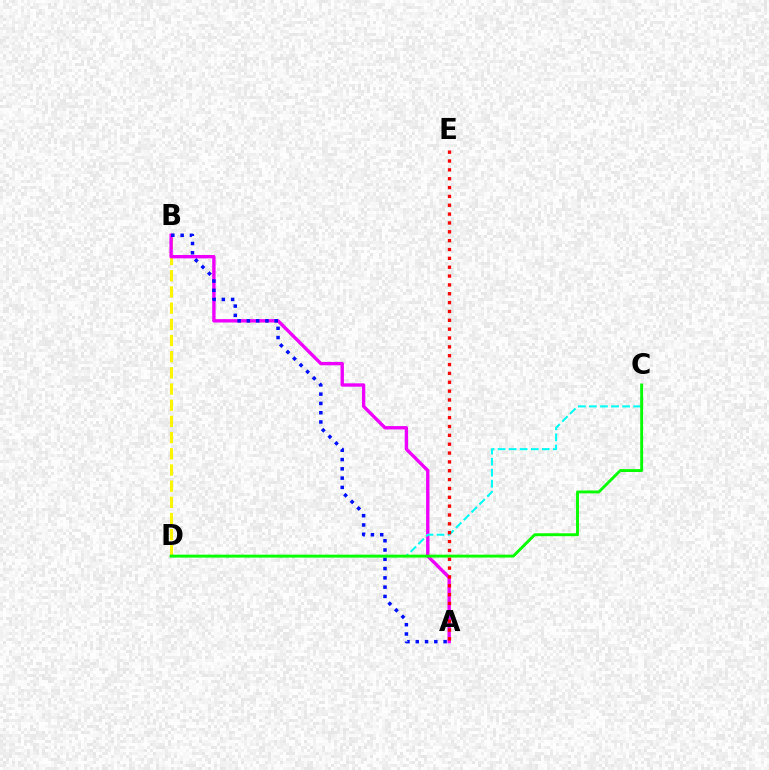{('B', 'D'): [{'color': '#fcf500', 'line_style': 'dashed', 'thickness': 2.2}], ('A', 'B'): [{'color': '#ee00ff', 'line_style': 'solid', 'thickness': 2.43}, {'color': '#0010ff', 'line_style': 'dotted', 'thickness': 2.52}], ('C', 'D'): [{'color': '#00fff6', 'line_style': 'dashed', 'thickness': 1.5}, {'color': '#08ff00', 'line_style': 'solid', 'thickness': 2.08}], ('A', 'E'): [{'color': '#ff0000', 'line_style': 'dotted', 'thickness': 2.4}]}